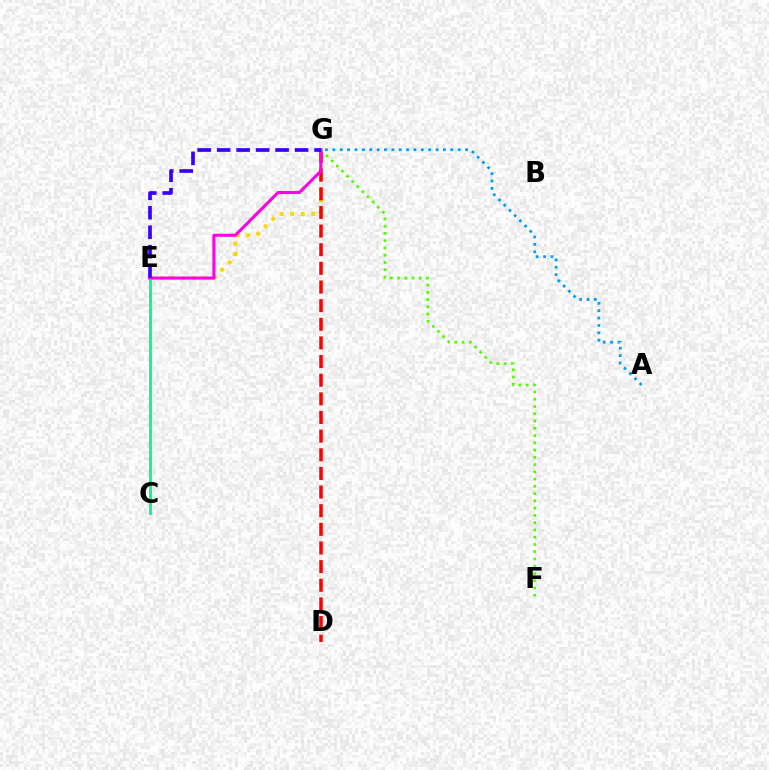{('C', 'E'): [{'color': '#00ff86', 'line_style': 'solid', 'thickness': 2.1}], ('E', 'G'): [{'color': '#ffd500', 'line_style': 'dotted', 'thickness': 2.87}, {'color': '#ff00ed', 'line_style': 'solid', 'thickness': 2.19}, {'color': '#3700ff', 'line_style': 'dashed', 'thickness': 2.65}], ('A', 'G'): [{'color': '#009eff', 'line_style': 'dotted', 'thickness': 2.0}], ('D', 'G'): [{'color': '#ff0000', 'line_style': 'dashed', 'thickness': 2.53}], ('F', 'G'): [{'color': '#4fff00', 'line_style': 'dotted', 'thickness': 1.97}]}